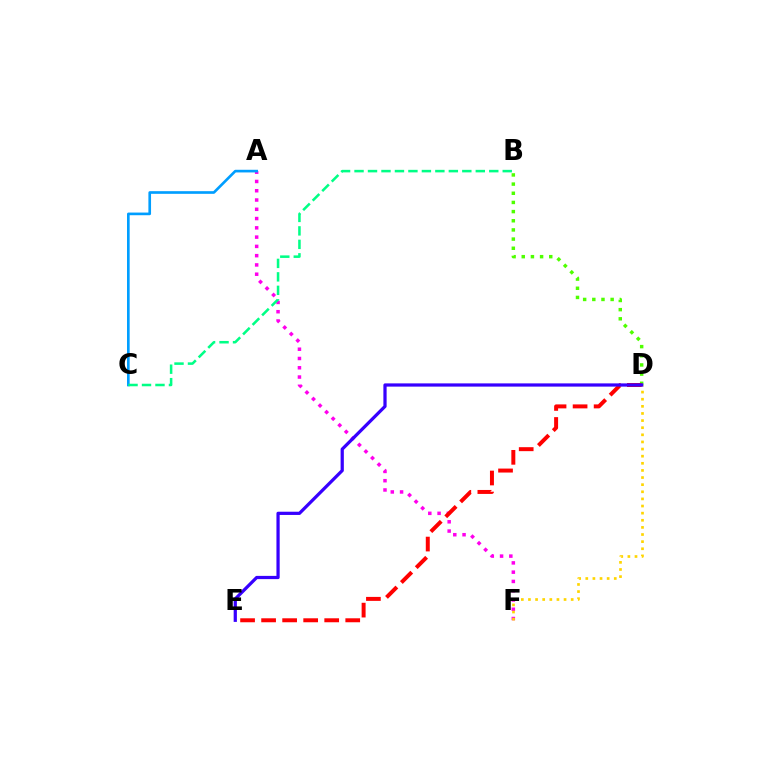{('A', 'F'): [{'color': '#ff00ed', 'line_style': 'dotted', 'thickness': 2.52}], ('B', 'D'): [{'color': '#4fff00', 'line_style': 'dotted', 'thickness': 2.49}], ('D', 'F'): [{'color': '#ffd500', 'line_style': 'dotted', 'thickness': 1.93}], ('A', 'C'): [{'color': '#009eff', 'line_style': 'solid', 'thickness': 1.91}], ('D', 'E'): [{'color': '#ff0000', 'line_style': 'dashed', 'thickness': 2.86}, {'color': '#3700ff', 'line_style': 'solid', 'thickness': 2.33}], ('B', 'C'): [{'color': '#00ff86', 'line_style': 'dashed', 'thickness': 1.83}]}